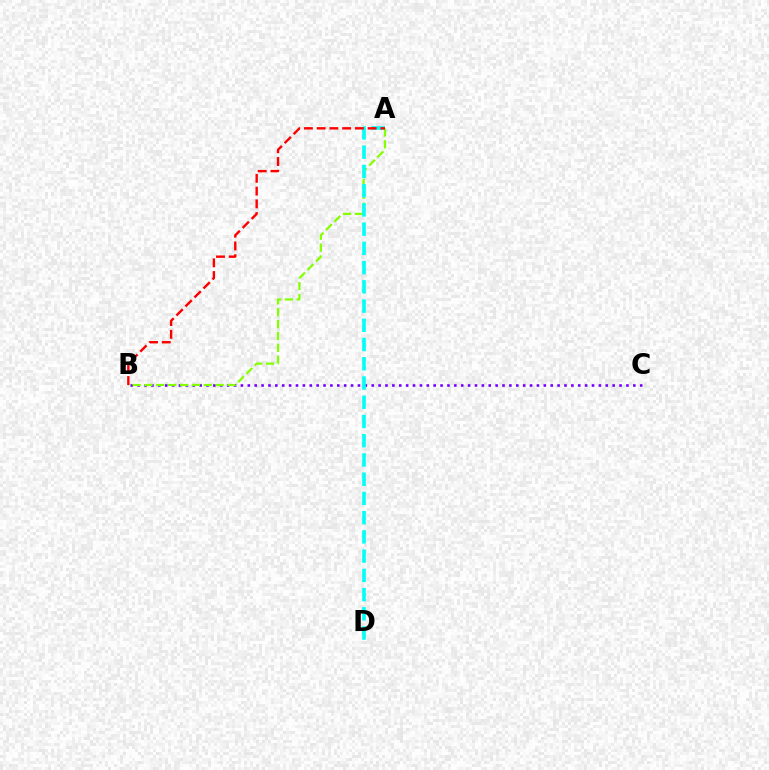{('B', 'C'): [{'color': '#7200ff', 'line_style': 'dotted', 'thickness': 1.87}], ('A', 'B'): [{'color': '#84ff00', 'line_style': 'dashed', 'thickness': 1.61}, {'color': '#ff0000', 'line_style': 'dashed', 'thickness': 1.73}], ('A', 'D'): [{'color': '#00fff6', 'line_style': 'dashed', 'thickness': 2.61}]}